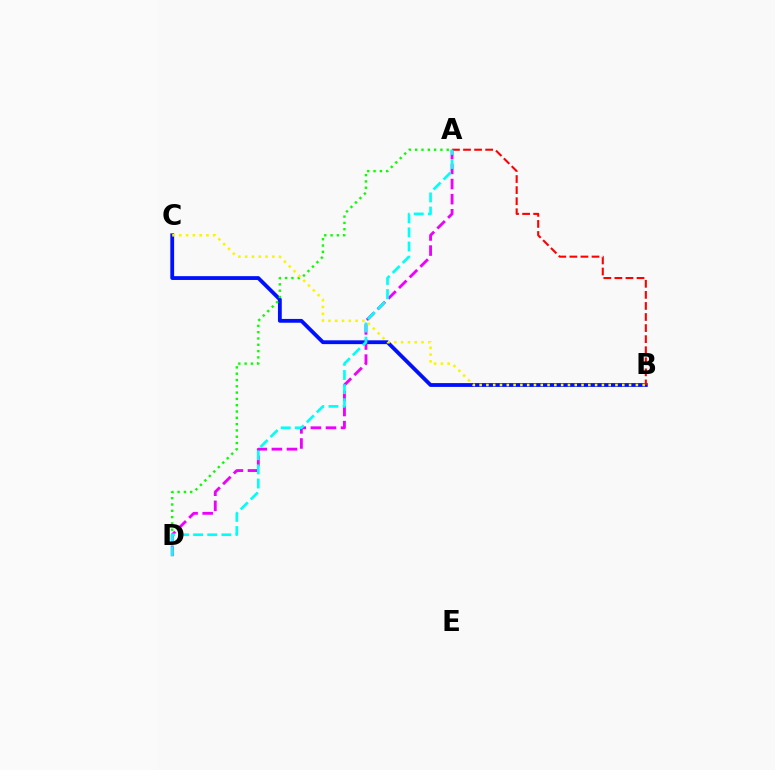{('B', 'C'): [{'color': '#0010ff', 'line_style': 'solid', 'thickness': 2.74}, {'color': '#fcf500', 'line_style': 'dotted', 'thickness': 1.85}], ('A', 'D'): [{'color': '#08ff00', 'line_style': 'dotted', 'thickness': 1.71}, {'color': '#ee00ff', 'line_style': 'dashed', 'thickness': 2.05}, {'color': '#00fff6', 'line_style': 'dashed', 'thickness': 1.92}], ('A', 'B'): [{'color': '#ff0000', 'line_style': 'dashed', 'thickness': 1.5}]}